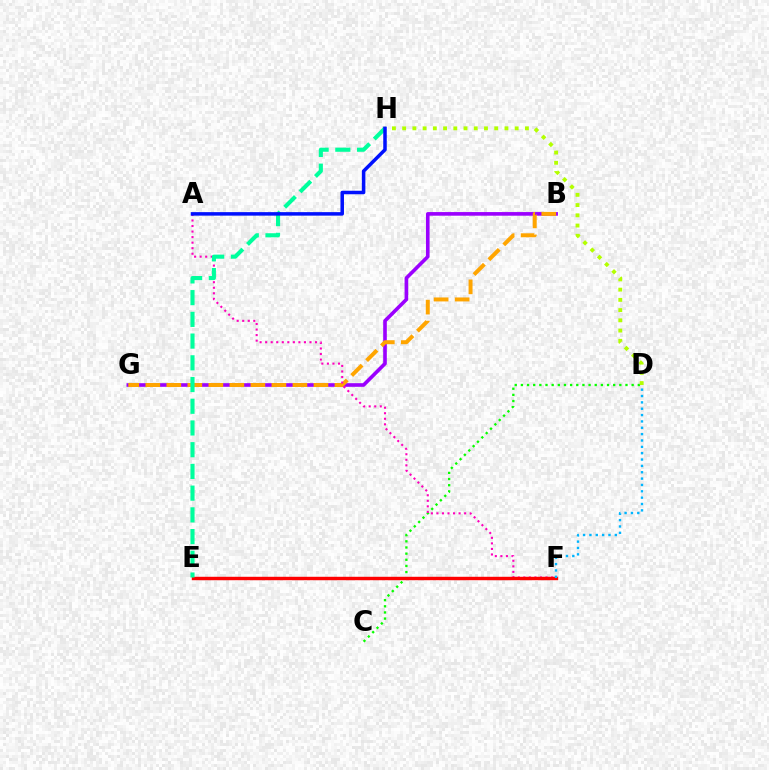{('B', 'G'): [{'color': '#9b00ff', 'line_style': 'solid', 'thickness': 2.61}, {'color': '#ffa500', 'line_style': 'dashed', 'thickness': 2.86}], ('C', 'D'): [{'color': '#08ff00', 'line_style': 'dotted', 'thickness': 1.67}], ('A', 'F'): [{'color': '#ff00bd', 'line_style': 'dotted', 'thickness': 1.51}], ('E', 'F'): [{'color': '#ff0000', 'line_style': 'solid', 'thickness': 2.47}], ('E', 'H'): [{'color': '#00ff9d', 'line_style': 'dashed', 'thickness': 2.95}], ('D', 'F'): [{'color': '#00b5ff', 'line_style': 'dotted', 'thickness': 1.73}], ('D', 'H'): [{'color': '#b3ff00', 'line_style': 'dotted', 'thickness': 2.78}], ('A', 'H'): [{'color': '#0010ff', 'line_style': 'solid', 'thickness': 2.53}]}